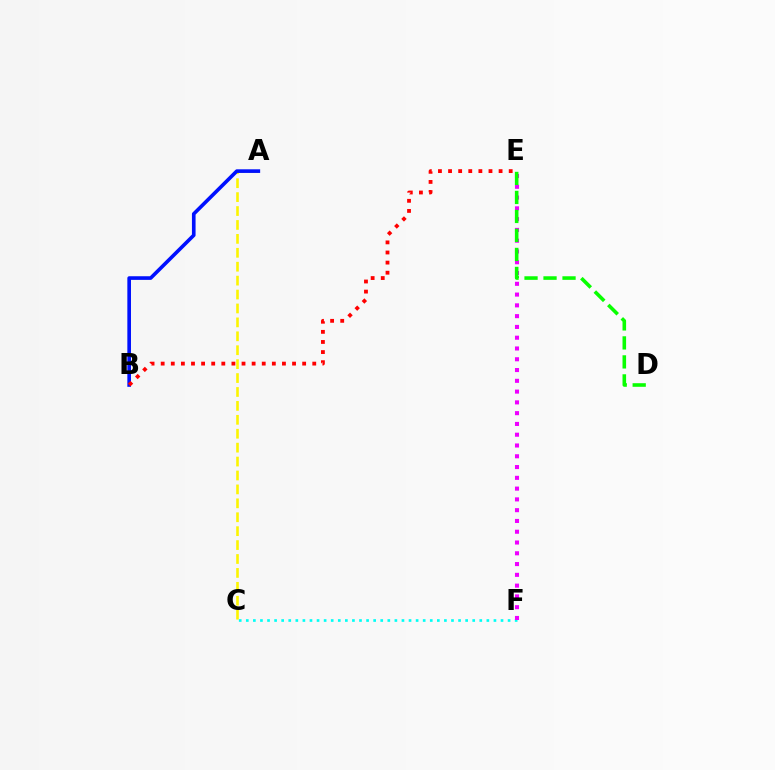{('A', 'C'): [{'color': '#fcf500', 'line_style': 'dashed', 'thickness': 1.89}], ('C', 'F'): [{'color': '#00fff6', 'line_style': 'dotted', 'thickness': 1.92}], ('A', 'B'): [{'color': '#0010ff', 'line_style': 'solid', 'thickness': 2.62}], ('E', 'F'): [{'color': '#ee00ff', 'line_style': 'dotted', 'thickness': 2.93}], ('B', 'E'): [{'color': '#ff0000', 'line_style': 'dotted', 'thickness': 2.75}], ('D', 'E'): [{'color': '#08ff00', 'line_style': 'dashed', 'thickness': 2.58}]}